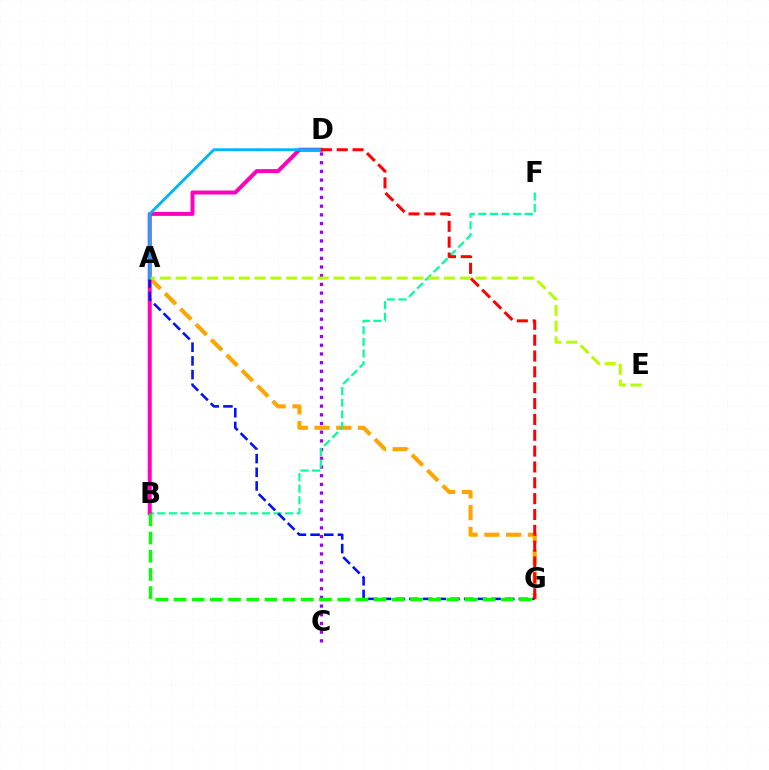{('C', 'D'): [{'color': '#9b00ff', 'line_style': 'dotted', 'thickness': 2.36}], ('A', 'G'): [{'color': '#ffa500', 'line_style': 'dashed', 'thickness': 2.95}, {'color': '#0010ff', 'line_style': 'dashed', 'thickness': 1.86}], ('B', 'F'): [{'color': '#00ff9d', 'line_style': 'dashed', 'thickness': 1.58}], ('B', 'D'): [{'color': '#ff00bd', 'line_style': 'solid', 'thickness': 2.87}], ('B', 'G'): [{'color': '#08ff00', 'line_style': 'dashed', 'thickness': 2.47}], ('A', 'E'): [{'color': '#b3ff00', 'line_style': 'dashed', 'thickness': 2.15}], ('A', 'D'): [{'color': '#00b5ff', 'line_style': 'solid', 'thickness': 2.07}], ('D', 'G'): [{'color': '#ff0000', 'line_style': 'dashed', 'thickness': 2.15}]}